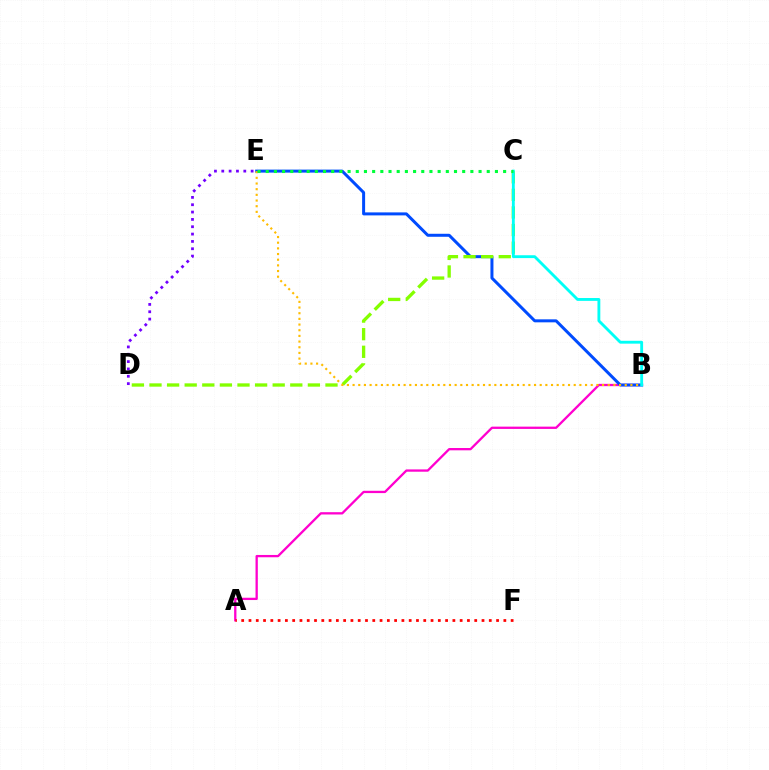{('A', 'B'): [{'color': '#ff00cf', 'line_style': 'solid', 'thickness': 1.66}], ('D', 'E'): [{'color': '#7200ff', 'line_style': 'dotted', 'thickness': 1.99}], ('B', 'E'): [{'color': '#004bff', 'line_style': 'solid', 'thickness': 2.16}, {'color': '#ffbd00', 'line_style': 'dotted', 'thickness': 1.54}], ('C', 'D'): [{'color': '#84ff00', 'line_style': 'dashed', 'thickness': 2.39}], ('B', 'C'): [{'color': '#00fff6', 'line_style': 'solid', 'thickness': 2.05}], ('A', 'F'): [{'color': '#ff0000', 'line_style': 'dotted', 'thickness': 1.98}], ('C', 'E'): [{'color': '#00ff39', 'line_style': 'dotted', 'thickness': 2.22}]}